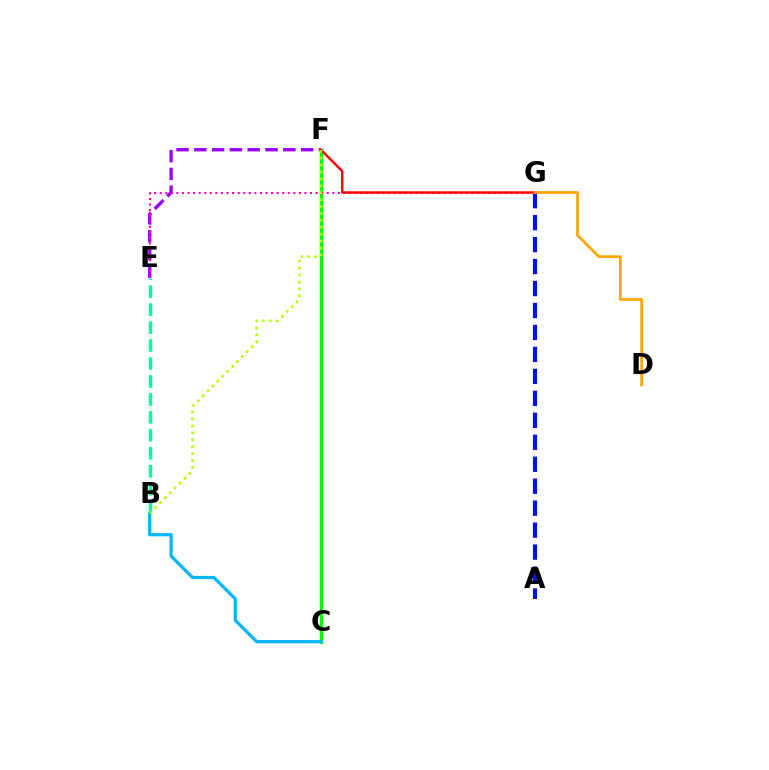{('A', 'G'): [{'color': '#0010ff', 'line_style': 'dashed', 'thickness': 2.98}], ('C', 'F'): [{'color': '#08ff00', 'line_style': 'solid', 'thickness': 2.44}], ('E', 'F'): [{'color': '#9b00ff', 'line_style': 'dashed', 'thickness': 2.42}], ('E', 'G'): [{'color': '#ff00bd', 'line_style': 'dotted', 'thickness': 1.51}], ('F', 'G'): [{'color': '#ff0000', 'line_style': 'solid', 'thickness': 1.75}], ('D', 'G'): [{'color': '#ffa500', 'line_style': 'solid', 'thickness': 1.96}], ('B', 'E'): [{'color': '#00ff9d', 'line_style': 'dashed', 'thickness': 2.44}], ('B', 'C'): [{'color': '#00b5ff', 'line_style': 'solid', 'thickness': 2.31}], ('B', 'F'): [{'color': '#b3ff00', 'line_style': 'dotted', 'thickness': 1.88}]}